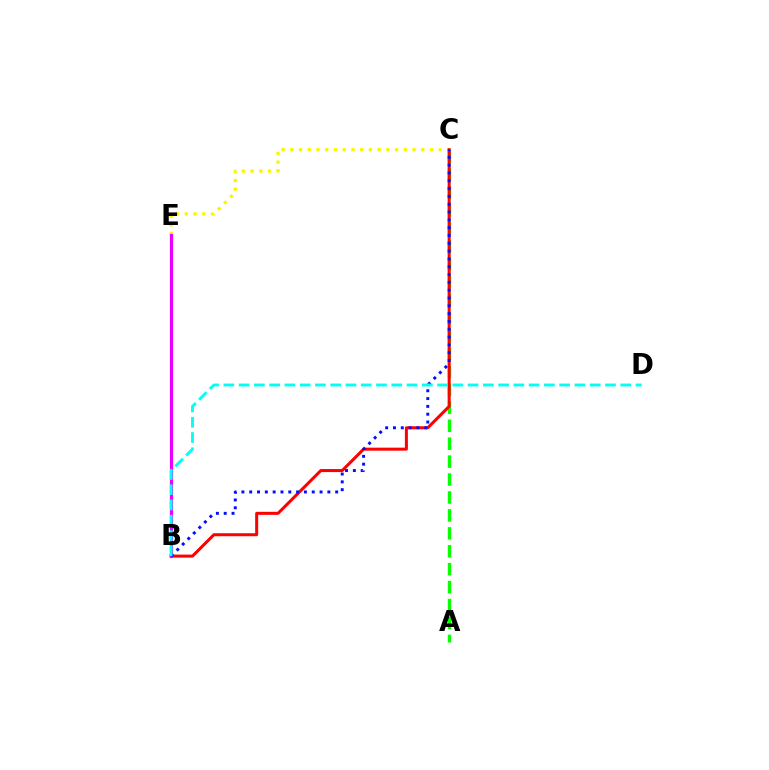{('A', 'C'): [{'color': '#08ff00', 'line_style': 'dashed', 'thickness': 2.44}], ('C', 'E'): [{'color': '#fcf500', 'line_style': 'dotted', 'thickness': 2.37}], ('B', 'C'): [{'color': '#ff0000', 'line_style': 'solid', 'thickness': 2.18}, {'color': '#0010ff', 'line_style': 'dotted', 'thickness': 2.12}], ('B', 'E'): [{'color': '#ee00ff', 'line_style': 'solid', 'thickness': 2.29}], ('B', 'D'): [{'color': '#00fff6', 'line_style': 'dashed', 'thickness': 2.07}]}